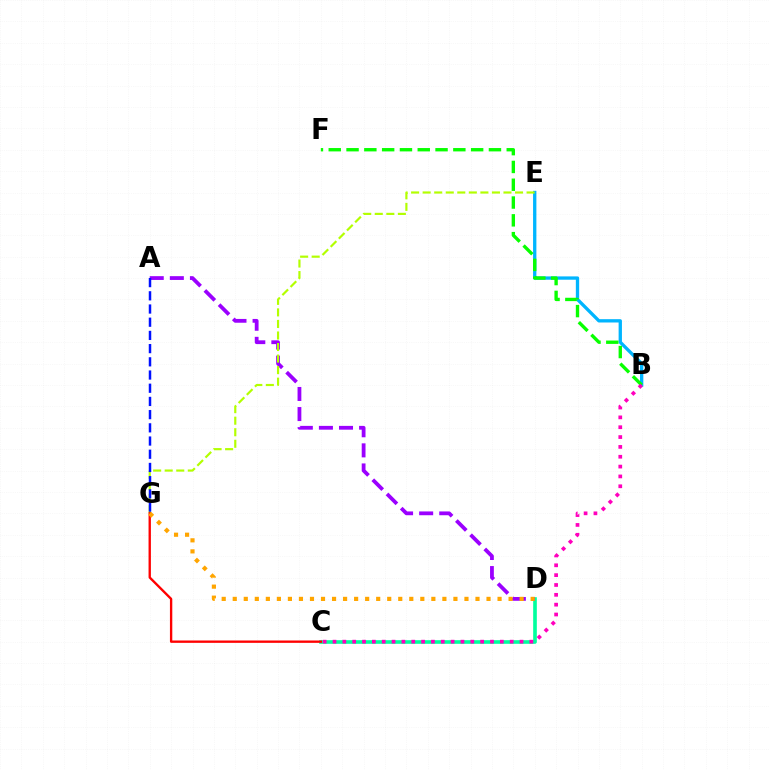{('B', 'E'): [{'color': '#00b5ff', 'line_style': 'solid', 'thickness': 2.39}], ('C', 'D'): [{'color': '#00ff9d', 'line_style': 'solid', 'thickness': 2.62}], ('A', 'D'): [{'color': '#9b00ff', 'line_style': 'dashed', 'thickness': 2.73}], ('E', 'G'): [{'color': '#b3ff00', 'line_style': 'dashed', 'thickness': 1.57}], ('C', 'G'): [{'color': '#ff0000', 'line_style': 'solid', 'thickness': 1.69}], ('A', 'G'): [{'color': '#0010ff', 'line_style': 'dashed', 'thickness': 1.79}], ('D', 'G'): [{'color': '#ffa500', 'line_style': 'dotted', 'thickness': 3.0}], ('B', 'F'): [{'color': '#08ff00', 'line_style': 'dashed', 'thickness': 2.42}], ('B', 'C'): [{'color': '#ff00bd', 'line_style': 'dotted', 'thickness': 2.67}]}